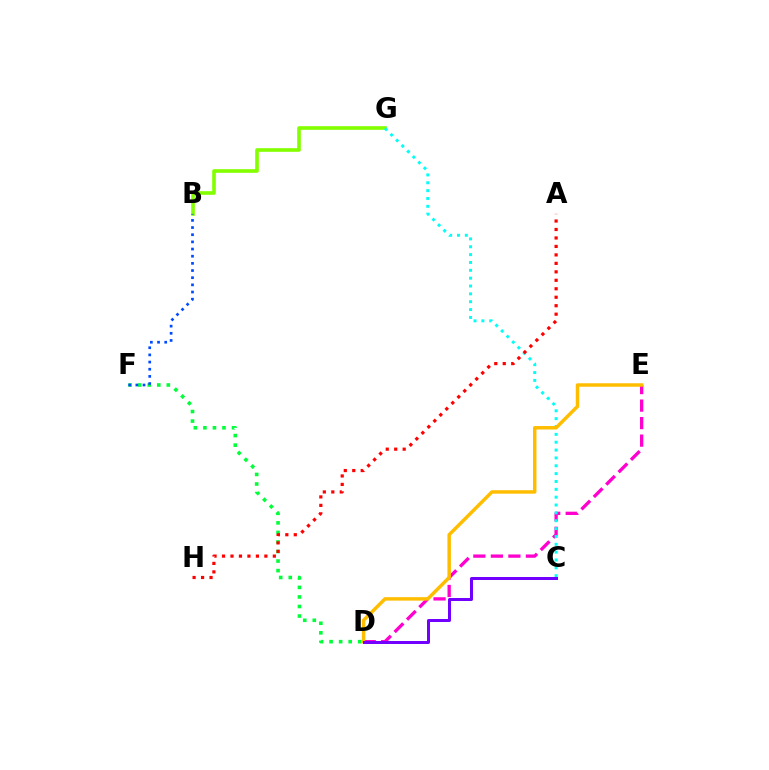{('D', 'F'): [{'color': '#00ff39', 'line_style': 'dotted', 'thickness': 2.59}], ('D', 'E'): [{'color': '#ff00cf', 'line_style': 'dashed', 'thickness': 2.38}, {'color': '#ffbd00', 'line_style': 'solid', 'thickness': 2.5}], ('B', 'G'): [{'color': '#84ff00', 'line_style': 'solid', 'thickness': 2.62}], ('B', 'F'): [{'color': '#004bff', 'line_style': 'dotted', 'thickness': 1.95}], ('C', 'G'): [{'color': '#00fff6', 'line_style': 'dotted', 'thickness': 2.13}], ('C', 'D'): [{'color': '#7200ff', 'line_style': 'solid', 'thickness': 2.16}], ('A', 'H'): [{'color': '#ff0000', 'line_style': 'dotted', 'thickness': 2.3}]}